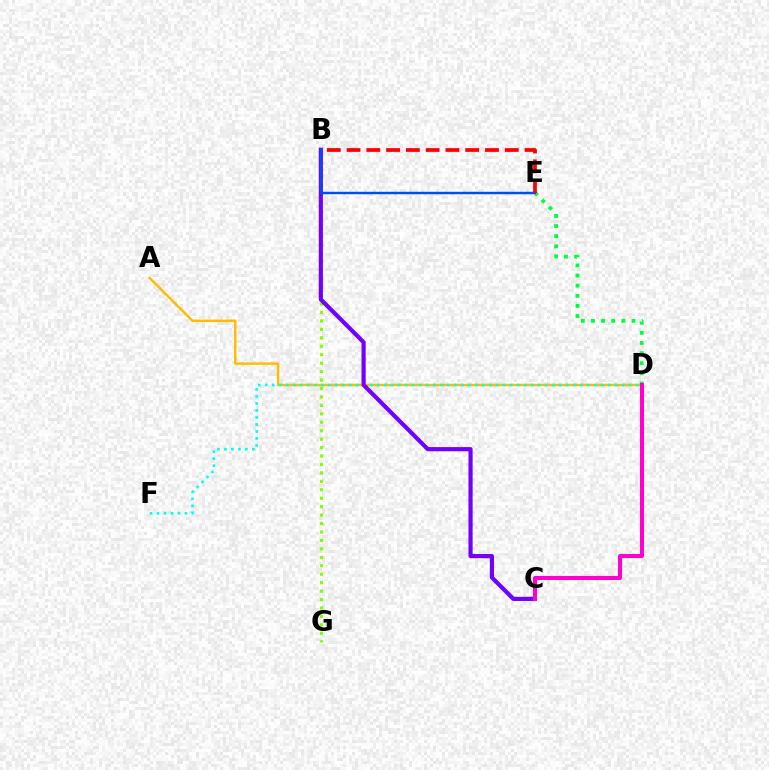{('A', 'D'): [{'color': '#ffbd00', 'line_style': 'solid', 'thickness': 1.75}], ('B', 'G'): [{'color': '#84ff00', 'line_style': 'dotted', 'thickness': 2.29}], ('D', 'F'): [{'color': '#00fff6', 'line_style': 'dotted', 'thickness': 1.9}], ('B', 'C'): [{'color': '#7200ff', 'line_style': 'solid', 'thickness': 3.0}], ('D', 'E'): [{'color': '#00ff39', 'line_style': 'dotted', 'thickness': 2.75}], ('B', 'E'): [{'color': '#004bff', 'line_style': 'solid', 'thickness': 1.76}, {'color': '#ff0000', 'line_style': 'dashed', 'thickness': 2.69}], ('C', 'D'): [{'color': '#ff00cf', 'line_style': 'solid', 'thickness': 2.89}]}